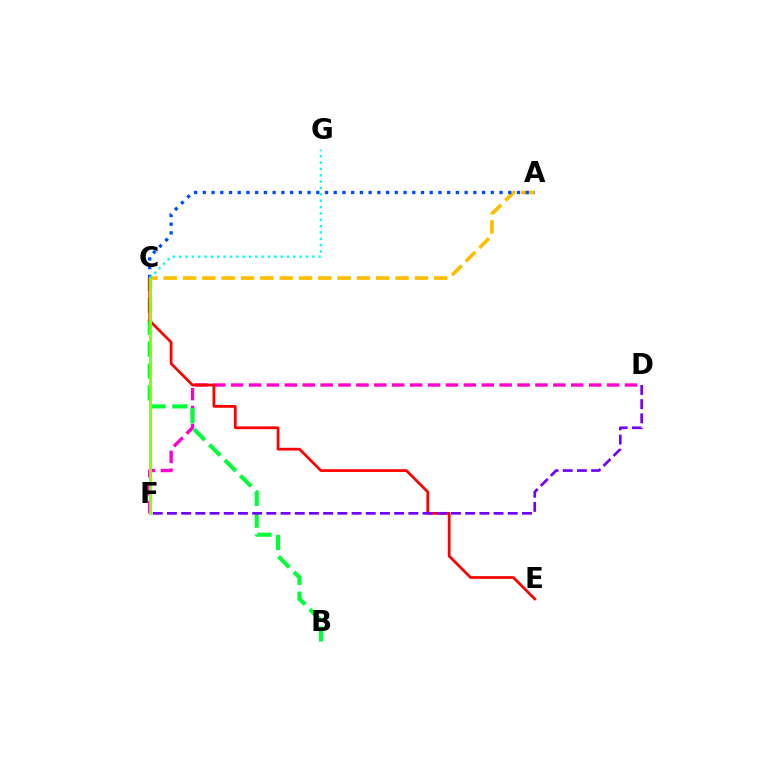{('D', 'F'): [{'color': '#ff00cf', 'line_style': 'dashed', 'thickness': 2.43}, {'color': '#7200ff', 'line_style': 'dashed', 'thickness': 1.93}], ('A', 'C'): [{'color': '#ffbd00', 'line_style': 'dashed', 'thickness': 2.62}, {'color': '#004bff', 'line_style': 'dotted', 'thickness': 2.37}], ('B', 'C'): [{'color': '#00ff39', 'line_style': 'dashed', 'thickness': 2.97}], ('C', 'E'): [{'color': '#ff0000', 'line_style': 'solid', 'thickness': 1.98}], ('C', 'F'): [{'color': '#84ff00', 'line_style': 'solid', 'thickness': 2.12}], ('C', 'G'): [{'color': '#00fff6', 'line_style': 'dotted', 'thickness': 1.72}]}